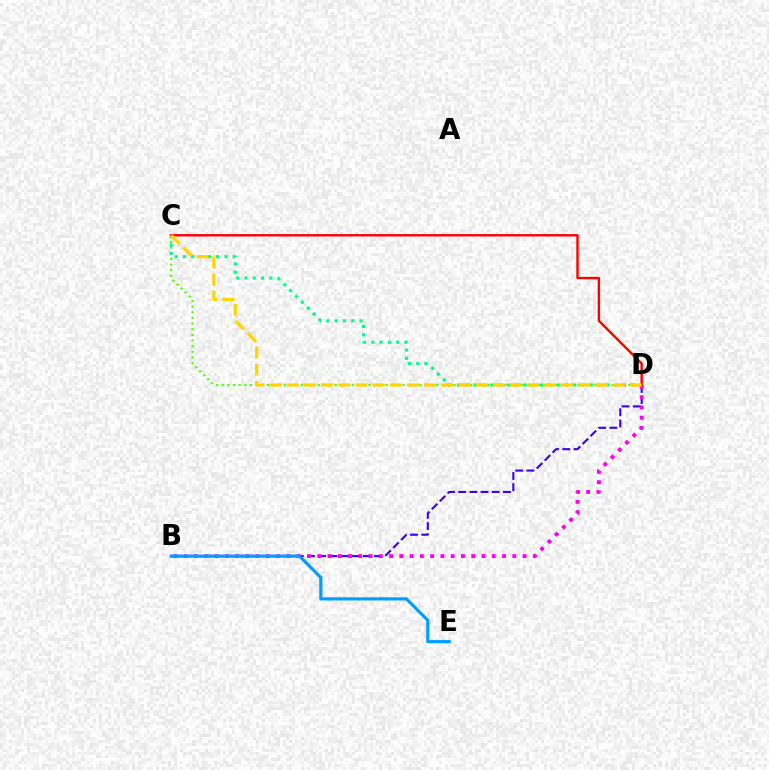{('C', 'D'): [{'color': '#4fff00', 'line_style': 'dotted', 'thickness': 1.54}, {'color': '#00ff86', 'line_style': 'dotted', 'thickness': 2.25}, {'color': '#ff0000', 'line_style': 'solid', 'thickness': 1.72}, {'color': '#ffd500', 'line_style': 'dashed', 'thickness': 2.33}], ('B', 'D'): [{'color': '#3700ff', 'line_style': 'dashed', 'thickness': 1.52}, {'color': '#ff00ed', 'line_style': 'dotted', 'thickness': 2.79}], ('B', 'E'): [{'color': '#009eff', 'line_style': 'solid', 'thickness': 2.29}]}